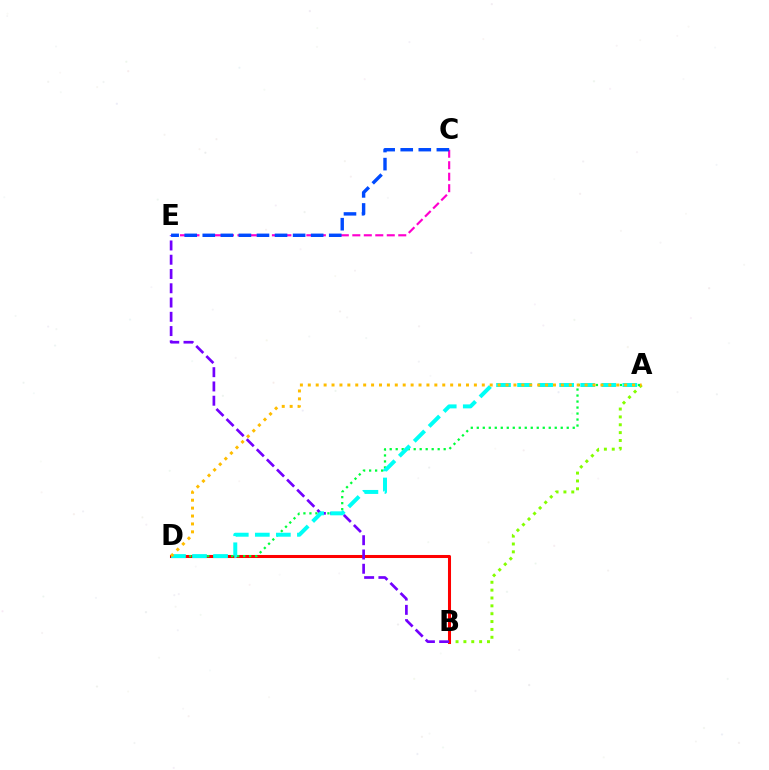{('A', 'B'): [{'color': '#84ff00', 'line_style': 'dotted', 'thickness': 2.13}], ('B', 'D'): [{'color': '#ff0000', 'line_style': 'solid', 'thickness': 2.19}], ('C', 'E'): [{'color': '#ff00cf', 'line_style': 'dashed', 'thickness': 1.56}, {'color': '#004bff', 'line_style': 'dashed', 'thickness': 2.45}], ('A', 'D'): [{'color': '#00ff39', 'line_style': 'dotted', 'thickness': 1.63}, {'color': '#00fff6', 'line_style': 'dashed', 'thickness': 2.86}, {'color': '#ffbd00', 'line_style': 'dotted', 'thickness': 2.15}], ('B', 'E'): [{'color': '#7200ff', 'line_style': 'dashed', 'thickness': 1.94}]}